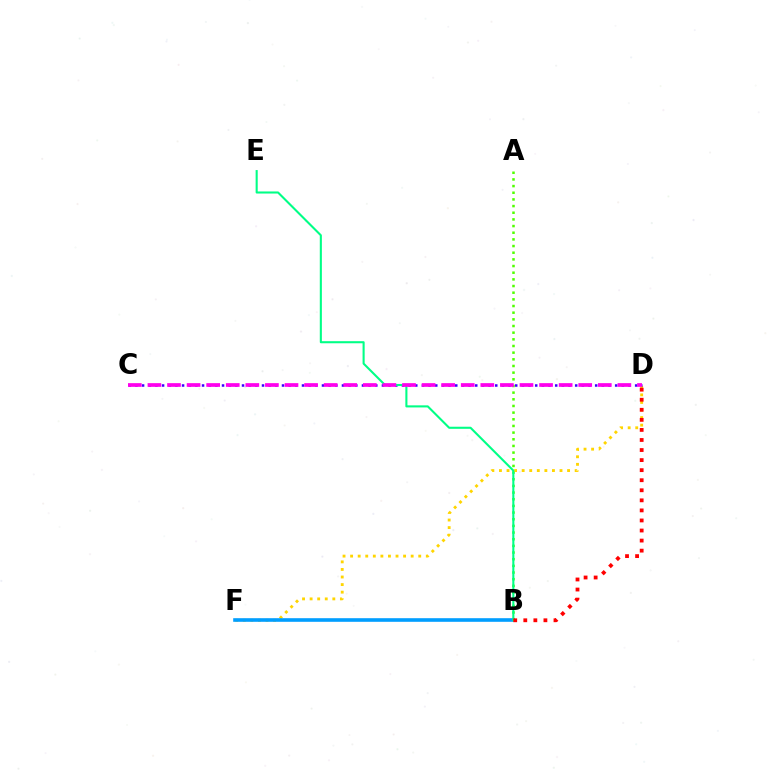{('A', 'B'): [{'color': '#4fff00', 'line_style': 'dotted', 'thickness': 1.81}], ('D', 'F'): [{'color': '#ffd500', 'line_style': 'dotted', 'thickness': 2.06}], ('B', 'F'): [{'color': '#009eff', 'line_style': 'solid', 'thickness': 2.6}], ('C', 'D'): [{'color': '#3700ff', 'line_style': 'dotted', 'thickness': 1.81}, {'color': '#ff00ed', 'line_style': 'dashed', 'thickness': 2.66}], ('B', 'E'): [{'color': '#00ff86', 'line_style': 'solid', 'thickness': 1.5}], ('B', 'D'): [{'color': '#ff0000', 'line_style': 'dotted', 'thickness': 2.73}]}